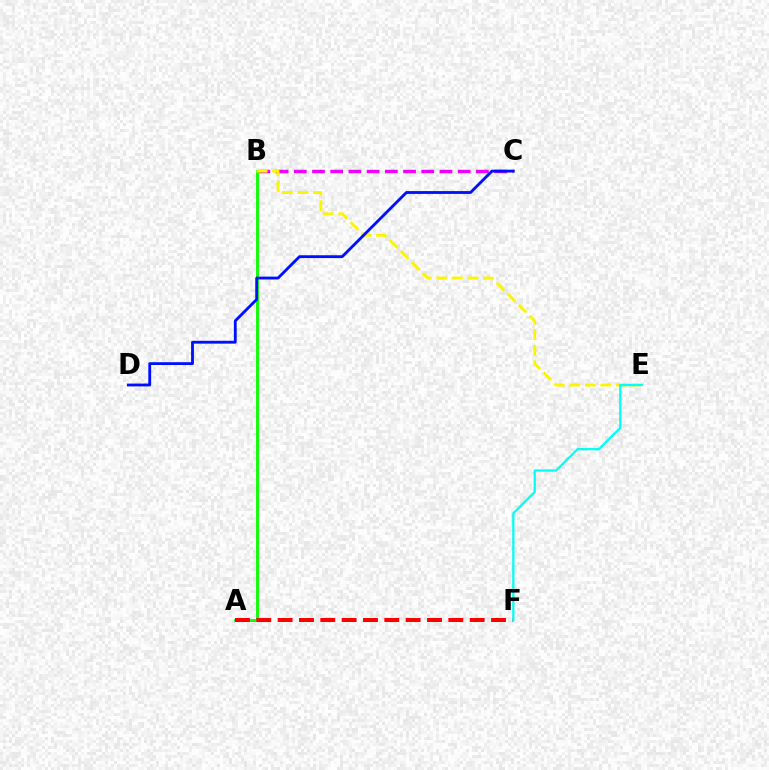{('B', 'C'): [{'color': '#ee00ff', 'line_style': 'dashed', 'thickness': 2.47}], ('A', 'B'): [{'color': '#08ff00', 'line_style': 'solid', 'thickness': 2.06}], ('B', 'E'): [{'color': '#fcf500', 'line_style': 'dashed', 'thickness': 2.11}], ('A', 'F'): [{'color': '#ff0000', 'line_style': 'dashed', 'thickness': 2.9}], ('E', 'F'): [{'color': '#00fff6', 'line_style': 'solid', 'thickness': 1.63}], ('C', 'D'): [{'color': '#0010ff', 'line_style': 'solid', 'thickness': 2.05}]}